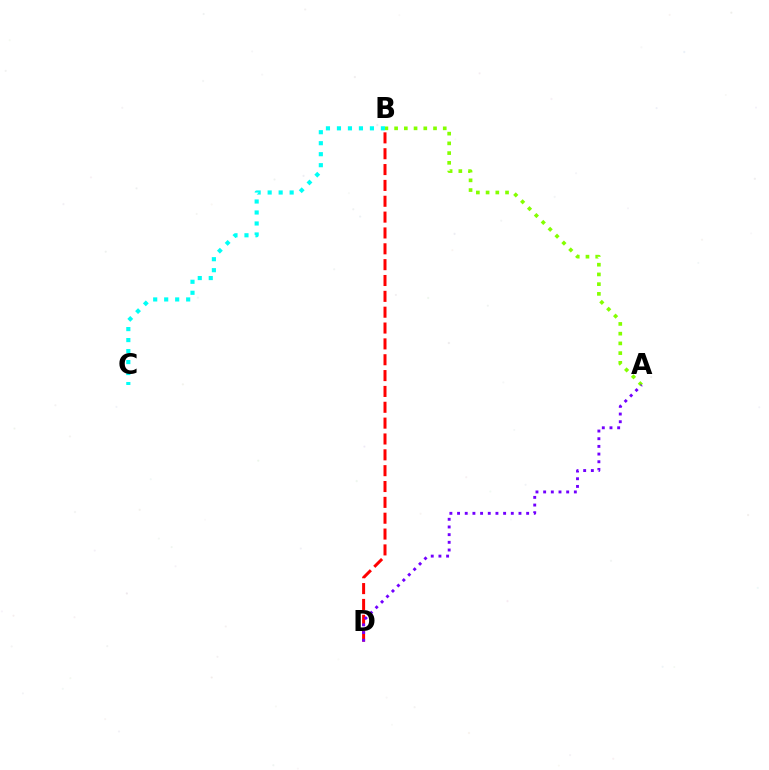{('A', 'B'): [{'color': '#84ff00', 'line_style': 'dotted', 'thickness': 2.64}], ('B', 'C'): [{'color': '#00fff6', 'line_style': 'dotted', 'thickness': 2.99}], ('B', 'D'): [{'color': '#ff0000', 'line_style': 'dashed', 'thickness': 2.15}], ('A', 'D'): [{'color': '#7200ff', 'line_style': 'dotted', 'thickness': 2.09}]}